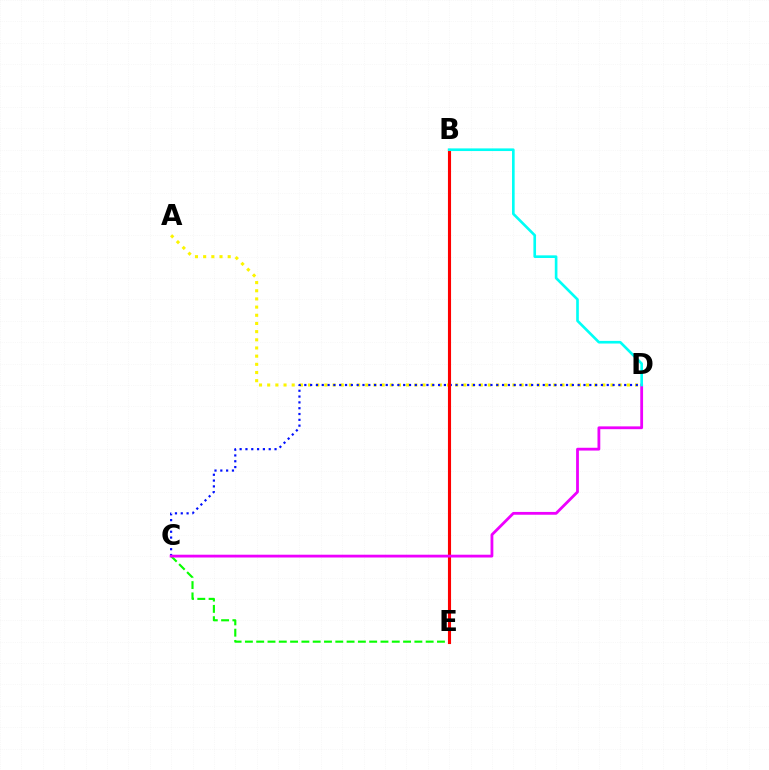{('A', 'D'): [{'color': '#fcf500', 'line_style': 'dotted', 'thickness': 2.22}], ('C', 'D'): [{'color': '#0010ff', 'line_style': 'dotted', 'thickness': 1.58}, {'color': '#ee00ff', 'line_style': 'solid', 'thickness': 2.01}], ('C', 'E'): [{'color': '#08ff00', 'line_style': 'dashed', 'thickness': 1.53}], ('B', 'E'): [{'color': '#ff0000', 'line_style': 'solid', 'thickness': 2.24}], ('B', 'D'): [{'color': '#00fff6', 'line_style': 'solid', 'thickness': 1.9}]}